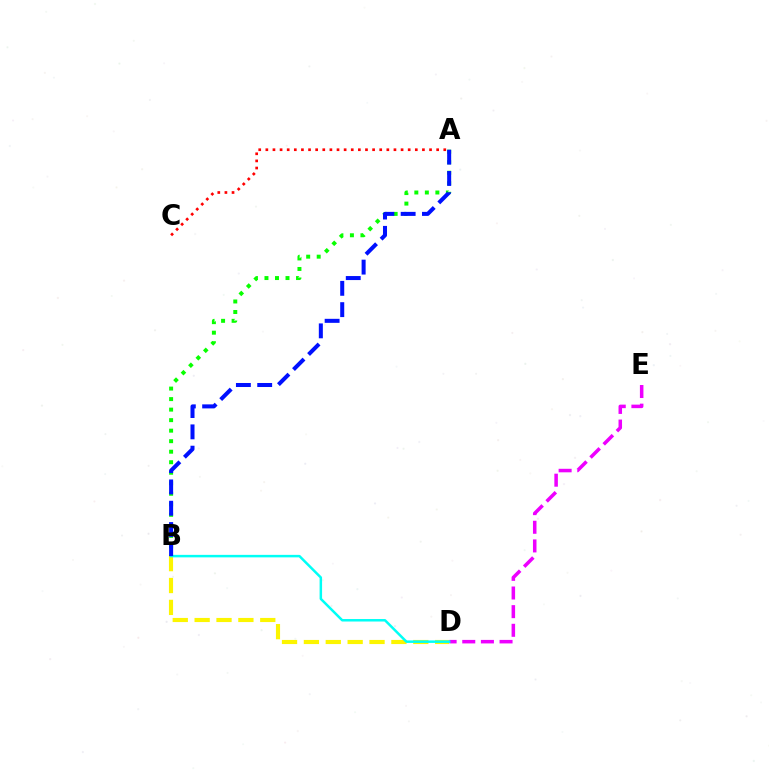{('B', 'D'): [{'color': '#fcf500', 'line_style': 'dashed', 'thickness': 2.97}, {'color': '#00fff6', 'line_style': 'solid', 'thickness': 1.8}], ('A', 'B'): [{'color': '#08ff00', 'line_style': 'dotted', 'thickness': 2.86}, {'color': '#0010ff', 'line_style': 'dashed', 'thickness': 2.89}], ('D', 'E'): [{'color': '#ee00ff', 'line_style': 'dashed', 'thickness': 2.53}], ('A', 'C'): [{'color': '#ff0000', 'line_style': 'dotted', 'thickness': 1.93}]}